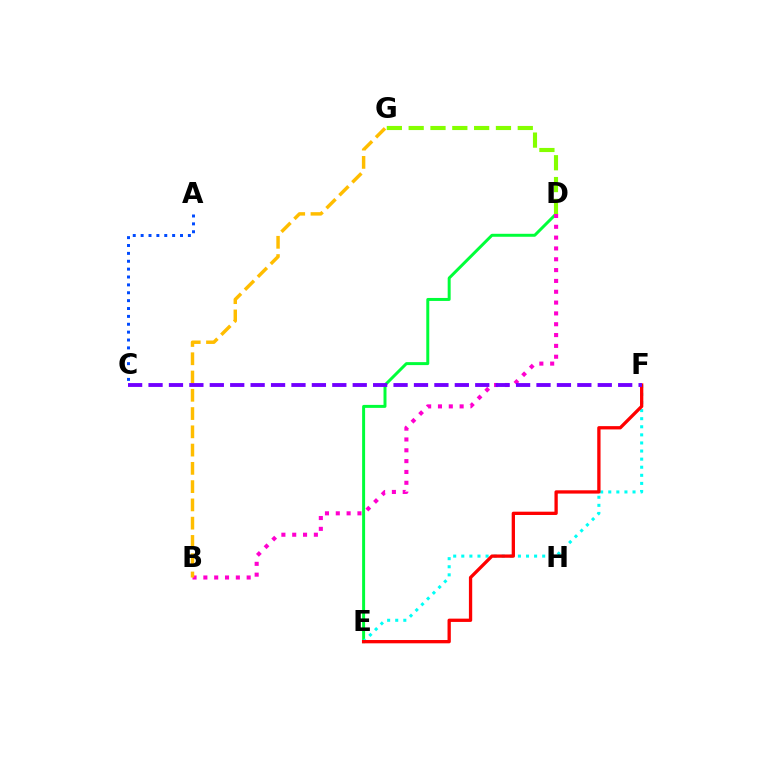{('D', 'E'): [{'color': '#00ff39', 'line_style': 'solid', 'thickness': 2.14}], ('B', 'D'): [{'color': '#ff00cf', 'line_style': 'dotted', 'thickness': 2.94}], ('E', 'F'): [{'color': '#00fff6', 'line_style': 'dotted', 'thickness': 2.2}, {'color': '#ff0000', 'line_style': 'solid', 'thickness': 2.37}], ('A', 'C'): [{'color': '#004bff', 'line_style': 'dotted', 'thickness': 2.14}], ('B', 'G'): [{'color': '#ffbd00', 'line_style': 'dashed', 'thickness': 2.48}], ('D', 'G'): [{'color': '#84ff00', 'line_style': 'dashed', 'thickness': 2.96}], ('C', 'F'): [{'color': '#7200ff', 'line_style': 'dashed', 'thickness': 2.77}]}